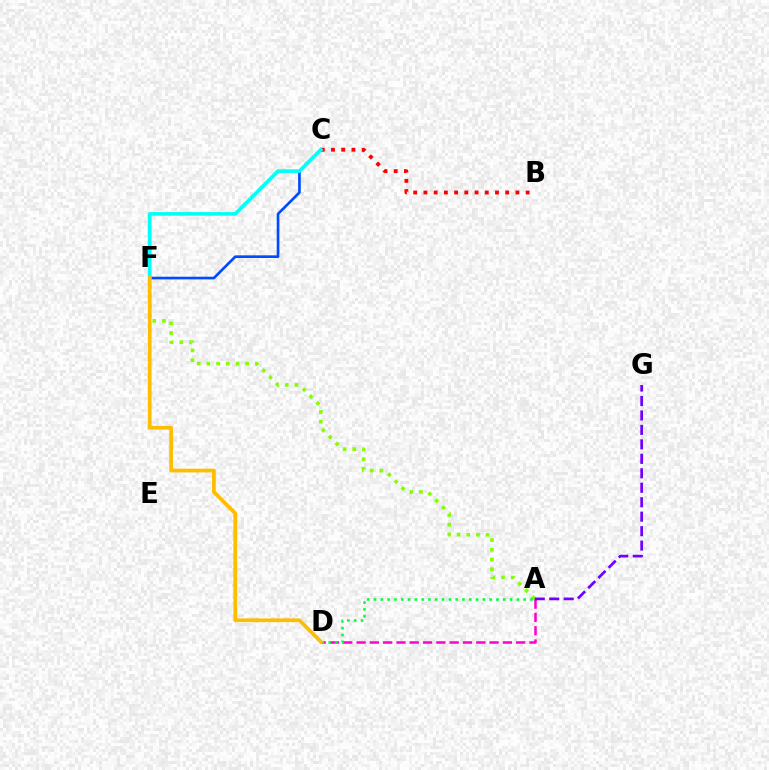{('A', 'D'): [{'color': '#ff00cf', 'line_style': 'dashed', 'thickness': 1.81}, {'color': '#00ff39', 'line_style': 'dotted', 'thickness': 1.85}], ('A', 'F'): [{'color': '#84ff00', 'line_style': 'dotted', 'thickness': 2.63}], ('A', 'G'): [{'color': '#7200ff', 'line_style': 'dashed', 'thickness': 1.96}], ('B', 'C'): [{'color': '#ff0000', 'line_style': 'dotted', 'thickness': 2.78}], ('C', 'F'): [{'color': '#004bff', 'line_style': 'solid', 'thickness': 1.92}, {'color': '#00fff6', 'line_style': 'solid', 'thickness': 2.6}], ('D', 'F'): [{'color': '#ffbd00', 'line_style': 'solid', 'thickness': 2.68}]}